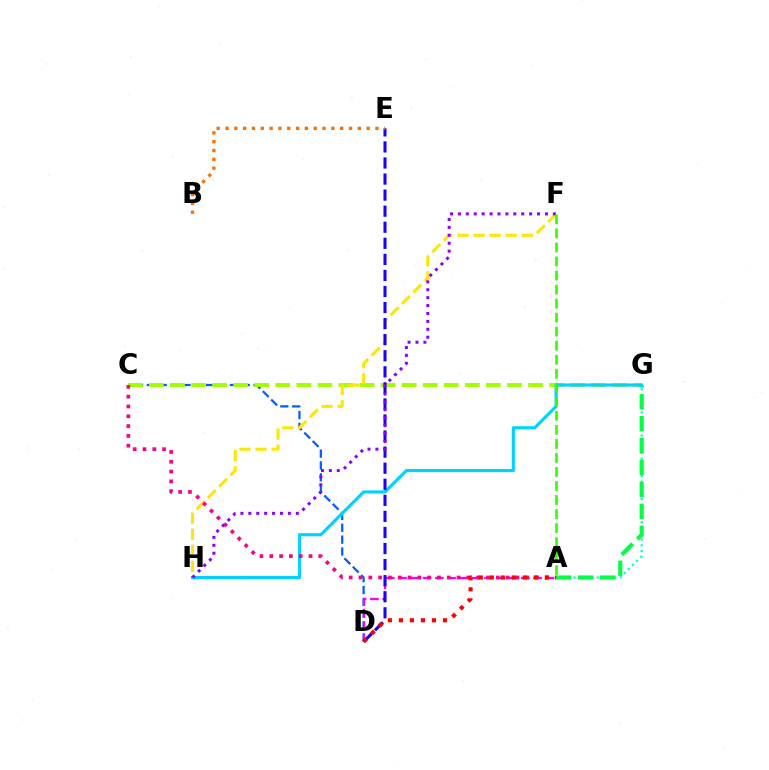{('A', 'G'): [{'color': '#00ffbb', 'line_style': 'dotted', 'thickness': 1.57}, {'color': '#00ff45', 'line_style': 'dashed', 'thickness': 2.98}], ('C', 'D'): [{'color': '#005dff', 'line_style': 'dashed', 'thickness': 1.61}], ('C', 'G'): [{'color': '#a2ff00', 'line_style': 'dashed', 'thickness': 2.86}], ('A', 'D'): [{'color': '#fa00f9', 'line_style': 'dashed', 'thickness': 1.67}, {'color': '#ff0000', 'line_style': 'dotted', 'thickness': 2.99}], ('F', 'H'): [{'color': '#ffe600', 'line_style': 'dashed', 'thickness': 2.18}, {'color': '#8a00ff', 'line_style': 'dotted', 'thickness': 2.15}], ('G', 'H'): [{'color': '#00d3ff', 'line_style': 'solid', 'thickness': 2.25}], ('D', 'E'): [{'color': '#1900ff', 'line_style': 'dashed', 'thickness': 2.18}], ('A', 'C'): [{'color': '#ff0088', 'line_style': 'dotted', 'thickness': 2.66}], ('B', 'E'): [{'color': '#ff7000', 'line_style': 'dotted', 'thickness': 2.4}], ('A', 'F'): [{'color': '#31ff00', 'line_style': 'dashed', 'thickness': 1.91}]}